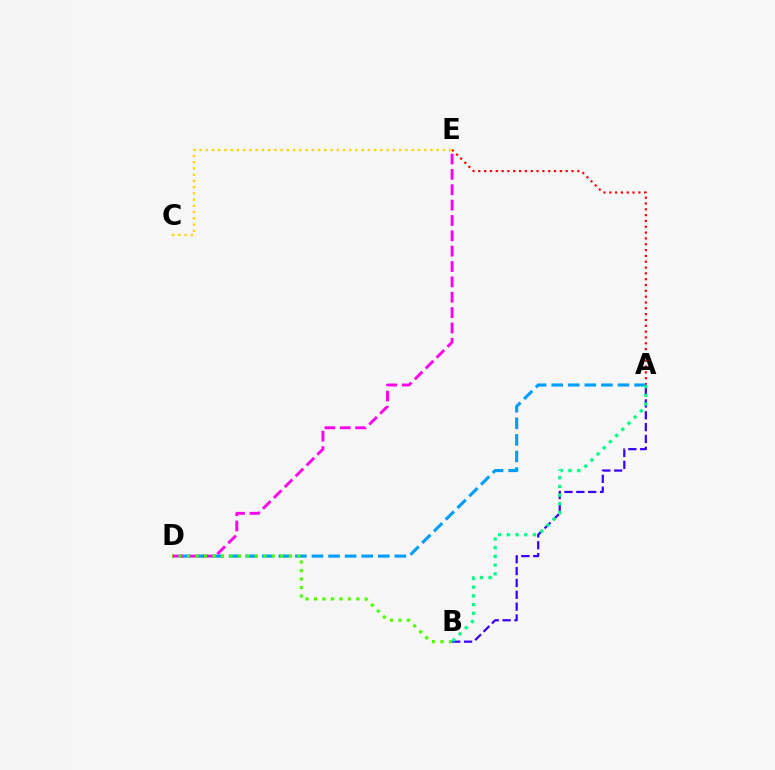{('A', 'E'): [{'color': '#ff0000', 'line_style': 'dotted', 'thickness': 1.58}], ('A', 'B'): [{'color': '#3700ff', 'line_style': 'dashed', 'thickness': 1.61}, {'color': '#00ff86', 'line_style': 'dotted', 'thickness': 2.37}], ('A', 'D'): [{'color': '#009eff', 'line_style': 'dashed', 'thickness': 2.25}], ('D', 'E'): [{'color': '#ff00ed', 'line_style': 'dashed', 'thickness': 2.09}], ('B', 'D'): [{'color': '#4fff00', 'line_style': 'dotted', 'thickness': 2.3}], ('C', 'E'): [{'color': '#ffd500', 'line_style': 'dotted', 'thickness': 1.7}]}